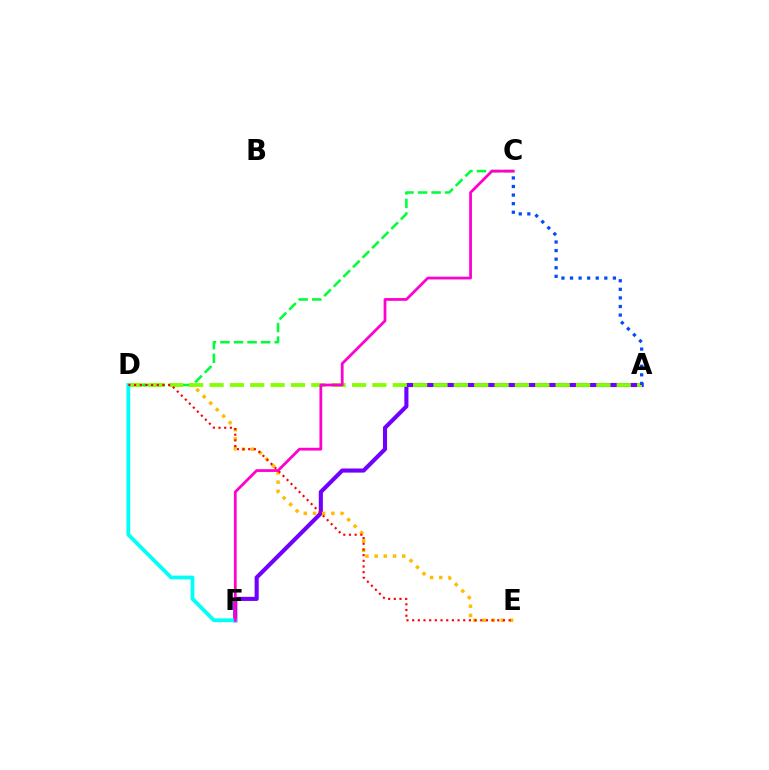{('A', 'F'): [{'color': '#7200ff', 'line_style': 'solid', 'thickness': 2.95}], ('D', 'E'): [{'color': '#ffbd00', 'line_style': 'dotted', 'thickness': 2.5}, {'color': '#ff0000', 'line_style': 'dotted', 'thickness': 1.54}], ('C', 'D'): [{'color': '#00ff39', 'line_style': 'dashed', 'thickness': 1.84}], ('A', 'D'): [{'color': '#84ff00', 'line_style': 'dashed', 'thickness': 2.77}], ('D', 'F'): [{'color': '#00fff6', 'line_style': 'solid', 'thickness': 2.72}], ('C', 'F'): [{'color': '#ff00cf', 'line_style': 'solid', 'thickness': 1.99}], ('A', 'C'): [{'color': '#004bff', 'line_style': 'dotted', 'thickness': 2.33}]}